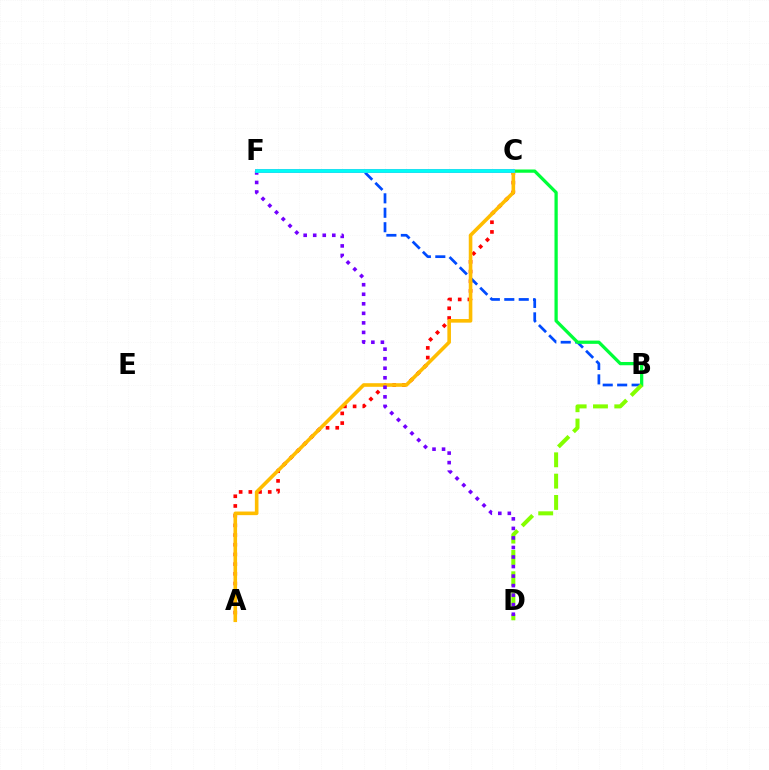{('A', 'C'): [{'color': '#ff0000', 'line_style': 'dotted', 'thickness': 2.63}, {'color': '#ffbd00', 'line_style': 'solid', 'thickness': 2.59}], ('B', 'F'): [{'color': '#004bff', 'line_style': 'dashed', 'thickness': 1.96}], ('B', 'C'): [{'color': '#00ff39', 'line_style': 'solid', 'thickness': 2.35}], ('B', 'D'): [{'color': '#84ff00', 'line_style': 'dashed', 'thickness': 2.9}], ('C', 'F'): [{'color': '#ff00cf', 'line_style': 'solid', 'thickness': 2.76}, {'color': '#00fff6', 'line_style': 'solid', 'thickness': 2.71}], ('D', 'F'): [{'color': '#7200ff', 'line_style': 'dotted', 'thickness': 2.59}]}